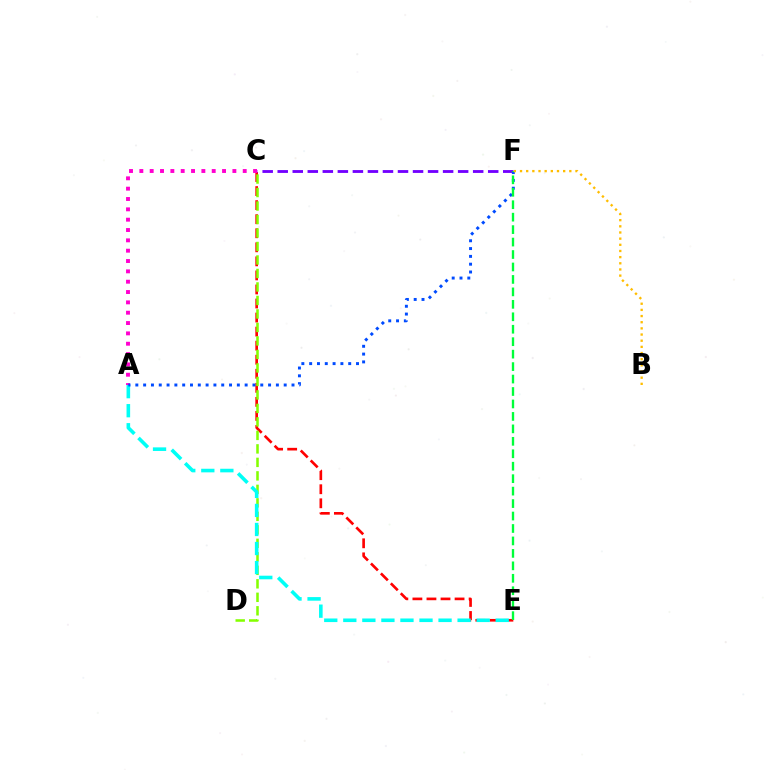{('C', 'E'): [{'color': '#ff0000', 'line_style': 'dashed', 'thickness': 1.91}], ('A', 'C'): [{'color': '#ff00cf', 'line_style': 'dotted', 'thickness': 2.81}], ('C', 'D'): [{'color': '#84ff00', 'line_style': 'dashed', 'thickness': 1.83}], ('A', 'E'): [{'color': '#00fff6', 'line_style': 'dashed', 'thickness': 2.59}], ('C', 'F'): [{'color': '#7200ff', 'line_style': 'dashed', 'thickness': 2.04}], ('A', 'F'): [{'color': '#004bff', 'line_style': 'dotted', 'thickness': 2.12}], ('E', 'F'): [{'color': '#00ff39', 'line_style': 'dashed', 'thickness': 1.69}], ('B', 'F'): [{'color': '#ffbd00', 'line_style': 'dotted', 'thickness': 1.67}]}